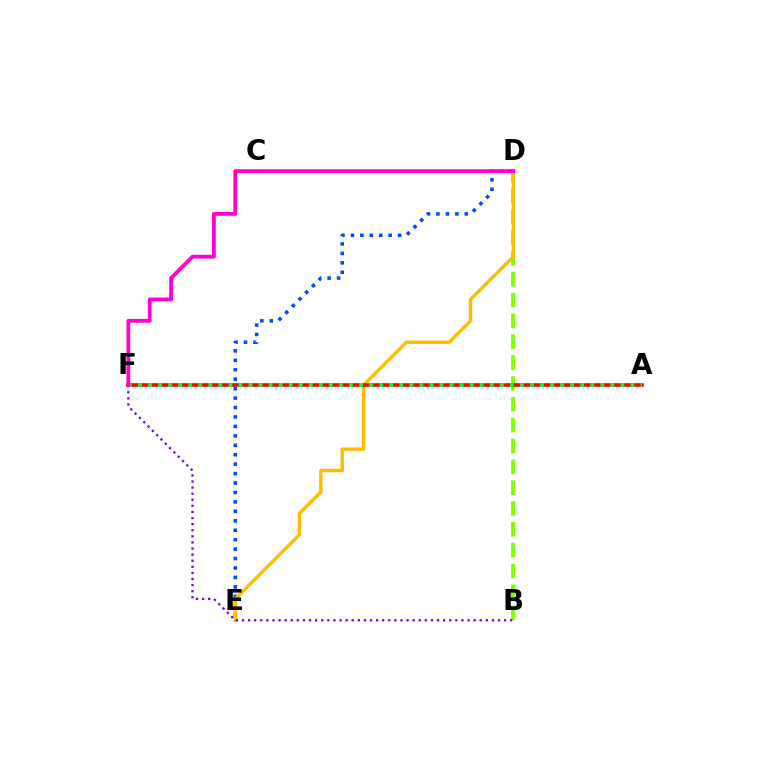{('B', 'D'): [{'color': '#84ff00', 'line_style': 'dashed', 'thickness': 2.83}], ('A', 'F'): [{'color': '#00fff6', 'line_style': 'dotted', 'thickness': 1.78}, {'color': '#ff0000', 'line_style': 'solid', 'thickness': 2.6}, {'color': '#00ff39', 'line_style': 'dotted', 'thickness': 2.73}], ('D', 'E'): [{'color': '#004bff', 'line_style': 'dotted', 'thickness': 2.56}, {'color': '#ffbd00', 'line_style': 'solid', 'thickness': 2.45}], ('B', 'F'): [{'color': '#7200ff', 'line_style': 'dotted', 'thickness': 1.66}], ('D', 'F'): [{'color': '#ff00cf', 'line_style': 'solid', 'thickness': 2.71}]}